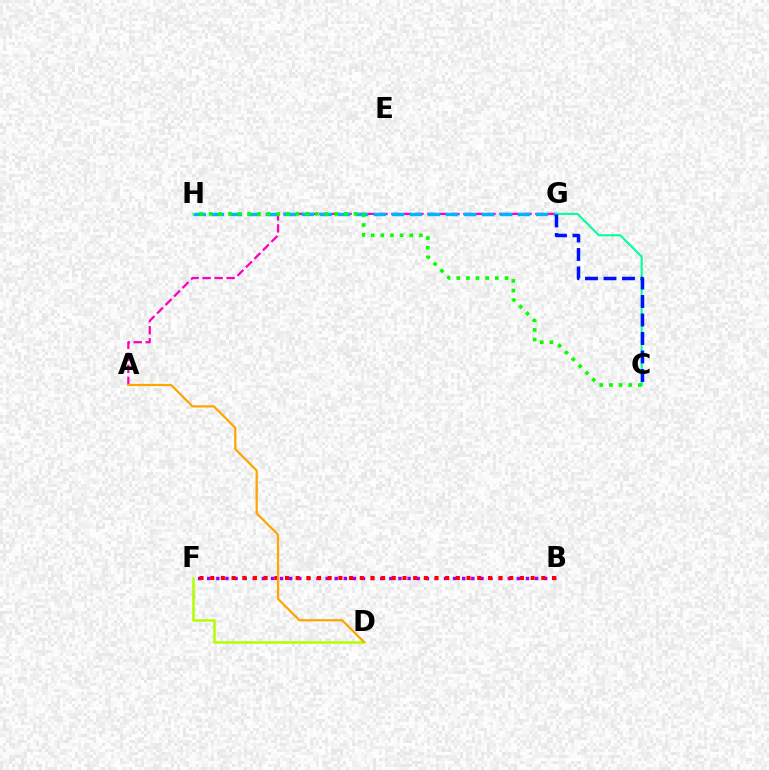{('A', 'G'): [{'color': '#ff00bd', 'line_style': 'dashed', 'thickness': 1.63}], ('B', 'F'): [{'color': '#9b00ff', 'line_style': 'dotted', 'thickness': 2.47}, {'color': '#ff0000', 'line_style': 'dotted', 'thickness': 2.9}], ('G', 'H'): [{'color': '#00b5ff', 'line_style': 'dashed', 'thickness': 2.45}], ('D', 'F'): [{'color': '#b3ff00', 'line_style': 'solid', 'thickness': 1.82}], ('C', 'G'): [{'color': '#00ff9d', 'line_style': 'solid', 'thickness': 1.51}, {'color': '#0010ff', 'line_style': 'dashed', 'thickness': 2.51}], ('C', 'H'): [{'color': '#08ff00', 'line_style': 'dotted', 'thickness': 2.62}], ('A', 'D'): [{'color': '#ffa500', 'line_style': 'solid', 'thickness': 1.61}]}